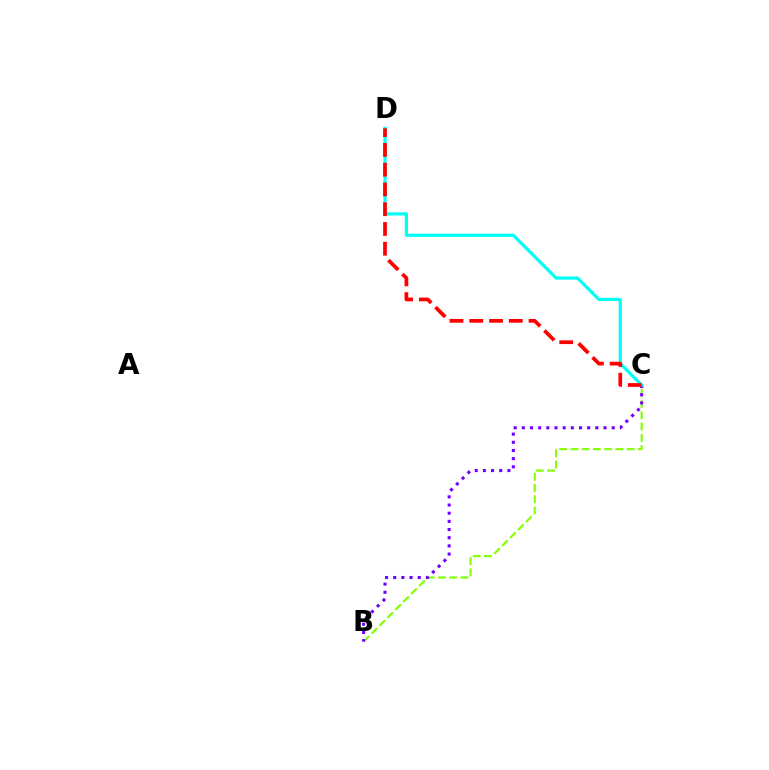{('B', 'C'): [{'color': '#84ff00', 'line_style': 'dashed', 'thickness': 1.53}, {'color': '#7200ff', 'line_style': 'dotted', 'thickness': 2.22}], ('C', 'D'): [{'color': '#00fff6', 'line_style': 'solid', 'thickness': 2.3}, {'color': '#ff0000', 'line_style': 'dashed', 'thickness': 2.68}]}